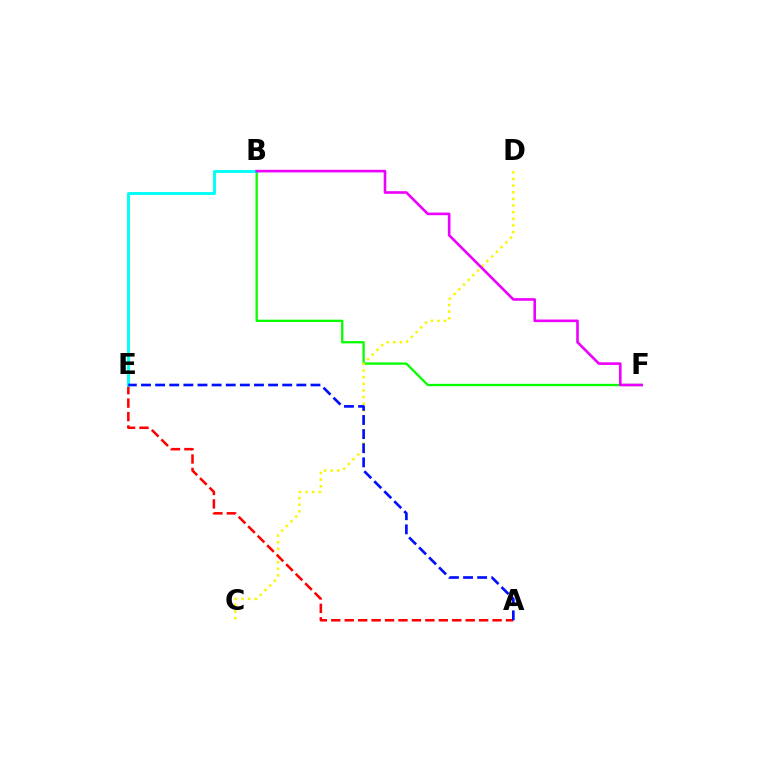{('B', 'F'): [{'color': '#08ff00', 'line_style': 'solid', 'thickness': 1.66}, {'color': '#ee00ff', 'line_style': 'solid', 'thickness': 1.88}], ('C', 'D'): [{'color': '#fcf500', 'line_style': 'dotted', 'thickness': 1.8}], ('A', 'E'): [{'color': '#ff0000', 'line_style': 'dashed', 'thickness': 1.83}, {'color': '#0010ff', 'line_style': 'dashed', 'thickness': 1.92}], ('B', 'E'): [{'color': '#00fff6', 'line_style': 'solid', 'thickness': 2.09}]}